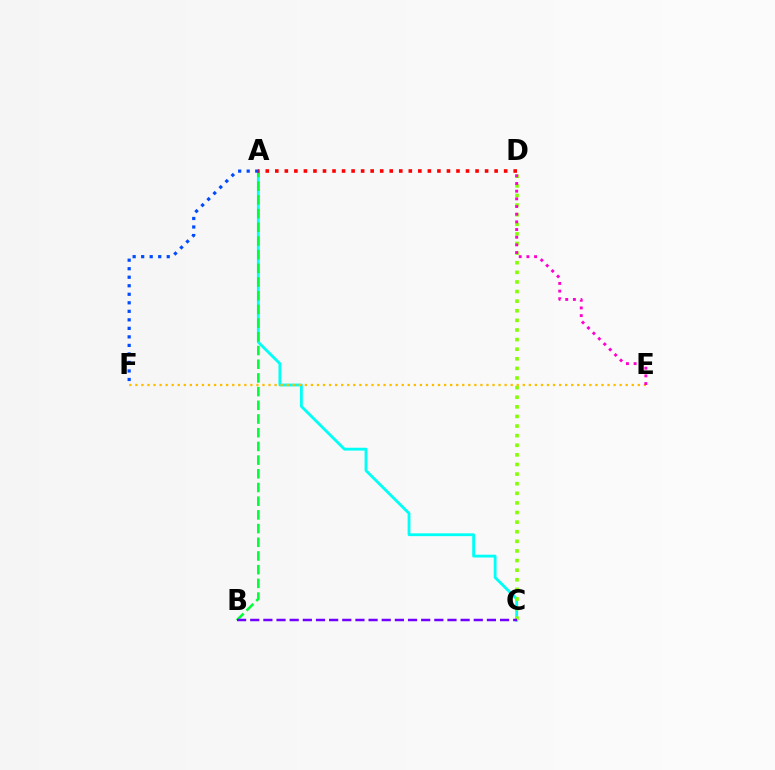{('A', 'C'): [{'color': '#00fff6', 'line_style': 'solid', 'thickness': 2.03}], ('C', 'D'): [{'color': '#84ff00', 'line_style': 'dotted', 'thickness': 2.61}], ('E', 'F'): [{'color': '#ffbd00', 'line_style': 'dotted', 'thickness': 1.64}], ('A', 'B'): [{'color': '#00ff39', 'line_style': 'dashed', 'thickness': 1.86}], ('D', 'E'): [{'color': '#ff00cf', 'line_style': 'dotted', 'thickness': 2.08}], ('A', 'D'): [{'color': '#ff0000', 'line_style': 'dotted', 'thickness': 2.59}], ('B', 'C'): [{'color': '#7200ff', 'line_style': 'dashed', 'thickness': 1.79}], ('A', 'F'): [{'color': '#004bff', 'line_style': 'dotted', 'thickness': 2.32}]}